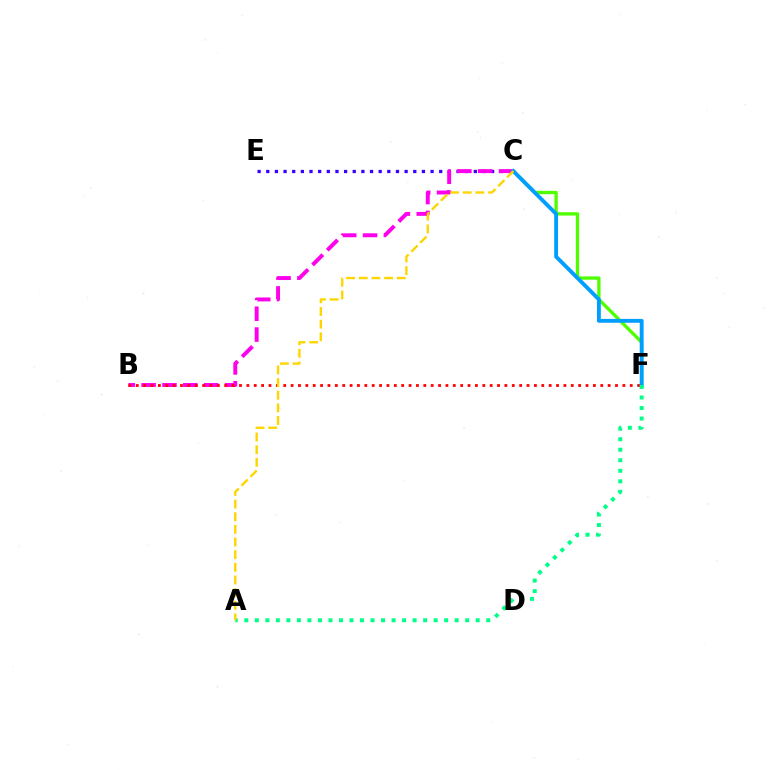{('C', 'E'): [{'color': '#3700ff', 'line_style': 'dotted', 'thickness': 2.35}], ('B', 'C'): [{'color': '#ff00ed', 'line_style': 'dashed', 'thickness': 2.83}], ('B', 'F'): [{'color': '#ff0000', 'line_style': 'dotted', 'thickness': 2.0}], ('C', 'F'): [{'color': '#4fff00', 'line_style': 'solid', 'thickness': 2.39}, {'color': '#009eff', 'line_style': 'solid', 'thickness': 2.78}], ('A', 'F'): [{'color': '#00ff86', 'line_style': 'dotted', 'thickness': 2.86}], ('A', 'C'): [{'color': '#ffd500', 'line_style': 'dashed', 'thickness': 1.72}]}